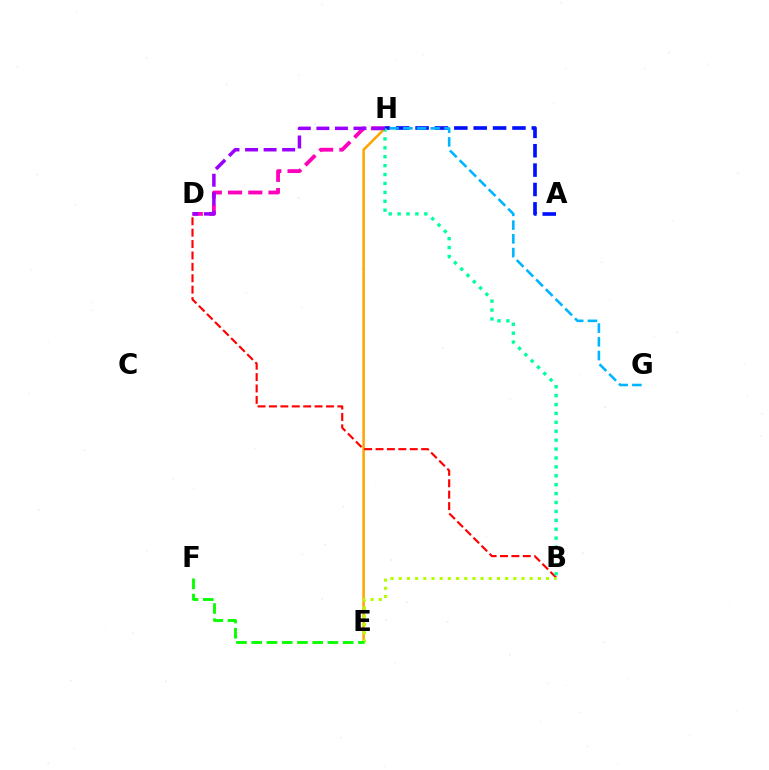{('D', 'H'): [{'color': '#ff00bd', 'line_style': 'dashed', 'thickness': 2.75}, {'color': '#9b00ff', 'line_style': 'dashed', 'thickness': 2.52}], ('E', 'H'): [{'color': '#ffa500', 'line_style': 'solid', 'thickness': 1.82}], ('A', 'H'): [{'color': '#0010ff', 'line_style': 'dashed', 'thickness': 2.63}], ('B', 'D'): [{'color': '#ff0000', 'line_style': 'dashed', 'thickness': 1.55}], ('B', 'H'): [{'color': '#00ff9d', 'line_style': 'dotted', 'thickness': 2.42}], ('B', 'E'): [{'color': '#b3ff00', 'line_style': 'dotted', 'thickness': 2.22}], ('G', 'H'): [{'color': '#00b5ff', 'line_style': 'dashed', 'thickness': 1.86}], ('E', 'F'): [{'color': '#08ff00', 'line_style': 'dashed', 'thickness': 2.07}]}